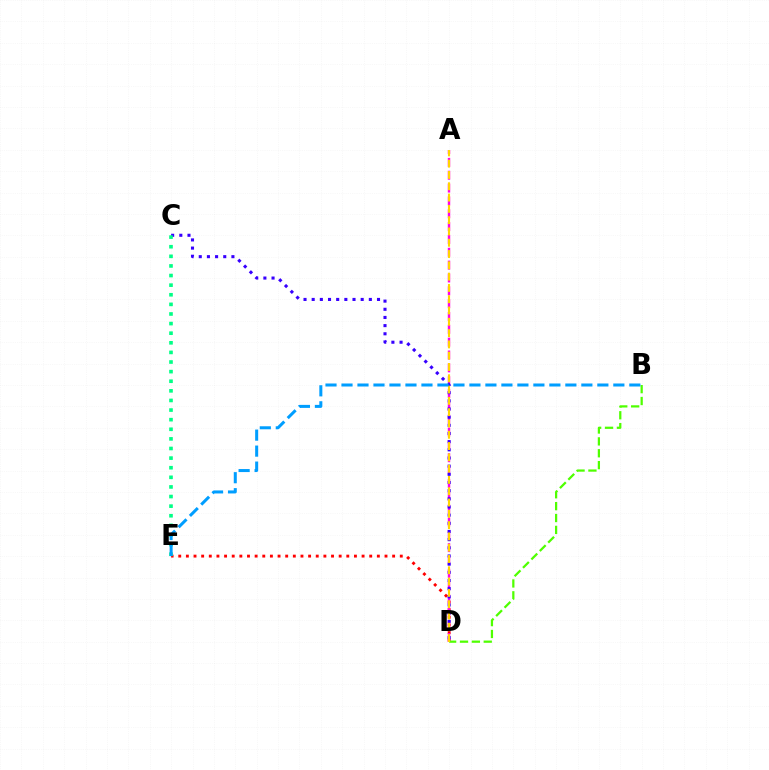{('D', 'E'): [{'color': '#ff0000', 'line_style': 'dotted', 'thickness': 2.08}], ('A', 'D'): [{'color': '#ff00ed', 'line_style': 'dashed', 'thickness': 1.74}, {'color': '#ffd500', 'line_style': 'dashed', 'thickness': 1.53}], ('C', 'D'): [{'color': '#3700ff', 'line_style': 'dotted', 'thickness': 2.22}], ('B', 'D'): [{'color': '#4fff00', 'line_style': 'dashed', 'thickness': 1.61}], ('C', 'E'): [{'color': '#00ff86', 'line_style': 'dotted', 'thickness': 2.61}], ('B', 'E'): [{'color': '#009eff', 'line_style': 'dashed', 'thickness': 2.17}]}